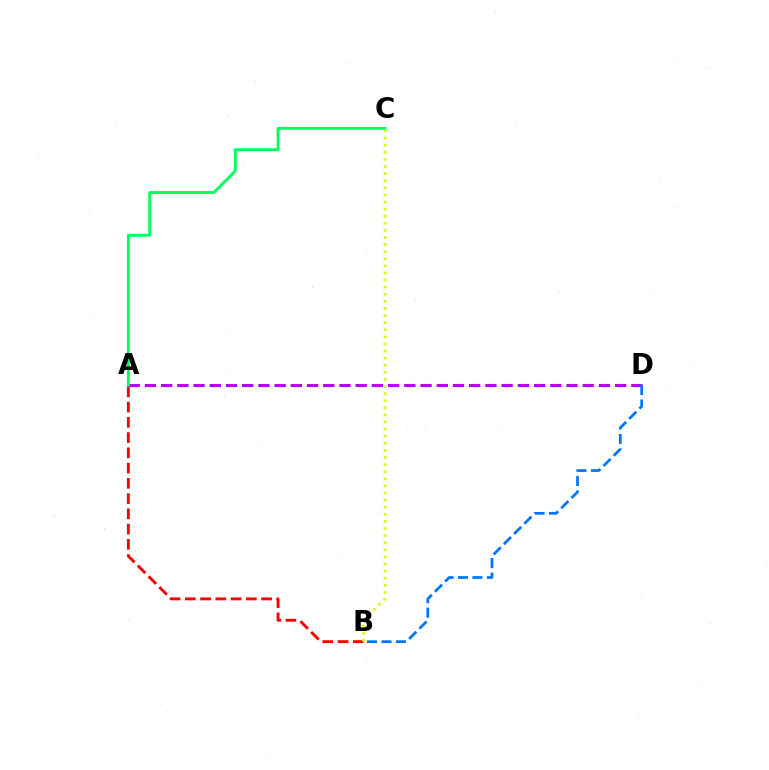{('A', 'D'): [{'color': '#b900ff', 'line_style': 'dashed', 'thickness': 2.2}], ('A', 'B'): [{'color': '#ff0000', 'line_style': 'dashed', 'thickness': 2.07}], ('A', 'C'): [{'color': '#00ff5c', 'line_style': 'solid', 'thickness': 2.06}], ('B', 'C'): [{'color': '#d1ff00', 'line_style': 'dotted', 'thickness': 1.93}], ('B', 'D'): [{'color': '#0074ff', 'line_style': 'dashed', 'thickness': 1.96}]}